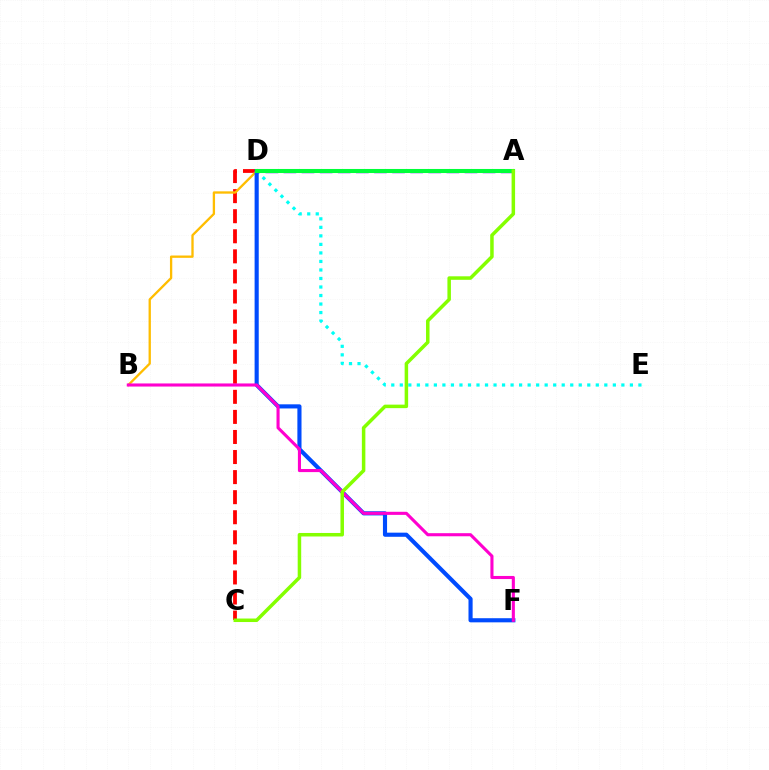{('D', 'E'): [{'color': '#00fff6', 'line_style': 'dotted', 'thickness': 2.32}], ('C', 'D'): [{'color': '#ff0000', 'line_style': 'dashed', 'thickness': 2.73}], ('B', 'D'): [{'color': '#ffbd00', 'line_style': 'solid', 'thickness': 1.67}], ('A', 'D'): [{'color': '#7200ff', 'line_style': 'dashed', 'thickness': 2.46}, {'color': '#00ff39', 'line_style': 'solid', 'thickness': 2.93}], ('D', 'F'): [{'color': '#004bff', 'line_style': 'solid', 'thickness': 2.97}], ('B', 'F'): [{'color': '#ff00cf', 'line_style': 'solid', 'thickness': 2.23}], ('A', 'C'): [{'color': '#84ff00', 'line_style': 'solid', 'thickness': 2.52}]}